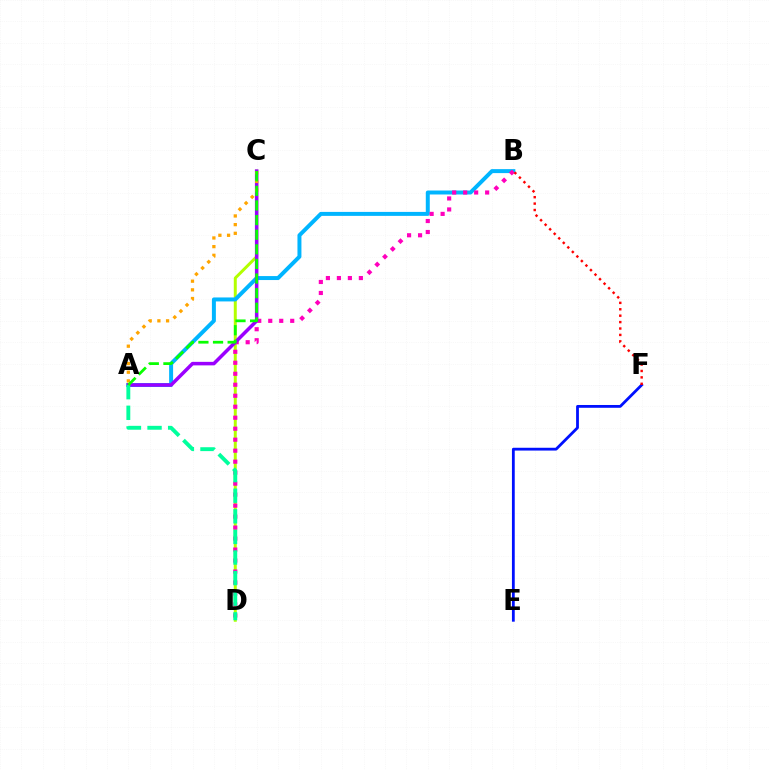{('C', 'D'): [{'color': '#b3ff00', 'line_style': 'solid', 'thickness': 2.14}], ('A', 'B'): [{'color': '#00b5ff', 'line_style': 'solid', 'thickness': 2.86}], ('B', 'D'): [{'color': '#ff00bd', 'line_style': 'dotted', 'thickness': 2.99}], ('A', 'C'): [{'color': '#9b00ff', 'line_style': 'solid', 'thickness': 2.53}, {'color': '#ffa500', 'line_style': 'dotted', 'thickness': 2.36}, {'color': '#08ff00', 'line_style': 'dashed', 'thickness': 1.99}], ('A', 'D'): [{'color': '#00ff9d', 'line_style': 'dashed', 'thickness': 2.8}], ('E', 'F'): [{'color': '#0010ff', 'line_style': 'solid', 'thickness': 2.01}], ('B', 'F'): [{'color': '#ff0000', 'line_style': 'dotted', 'thickness': 1.74}]}